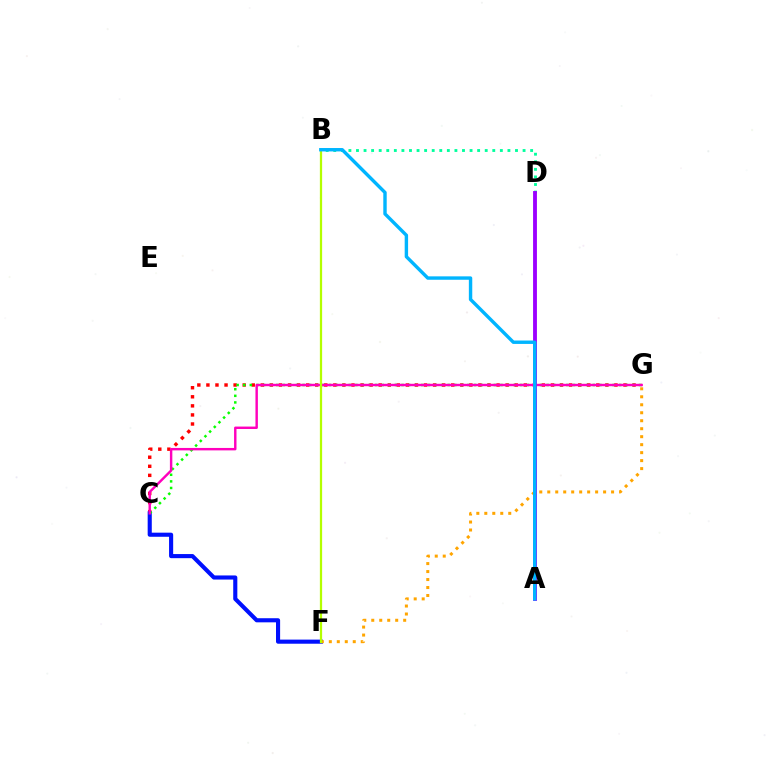{('C', 'G'): [{'color': '#ff0000', 'line_style': 'dotted', 'thickness': 2.46}, {'color': '#08ff00', 'line_style': 'dotted', 'thickness': 1.79}, {'color': '#ff00bd', 'line_style': 'solid', 'thickness': 1.75}], ('C', 'F'): [{'color': '#0010ff', 'line_style': 'solid', 'thickness': 2.96}], ('F', 'G'): [{'color': '#ffa500', 'line_style': 'dotted', 'thickness': 2.17}], ('B', 'F'): [{'color': '#b3ff00', 'line_style': 'solid', 'thickness': 1.62}], ('B', 'D'): [{'color': '#00ff9d', 'line_style': 'dotted', 'thickness': 2.06}], ('A', 'D'): [{'color': '#9b00ff', 'line_style': 'solid', 'thickness': 2.77}], ('A', 'B'): [{'color': '#00b5ff', 'line_style': 'solid', 'thickness': 2.45}]}